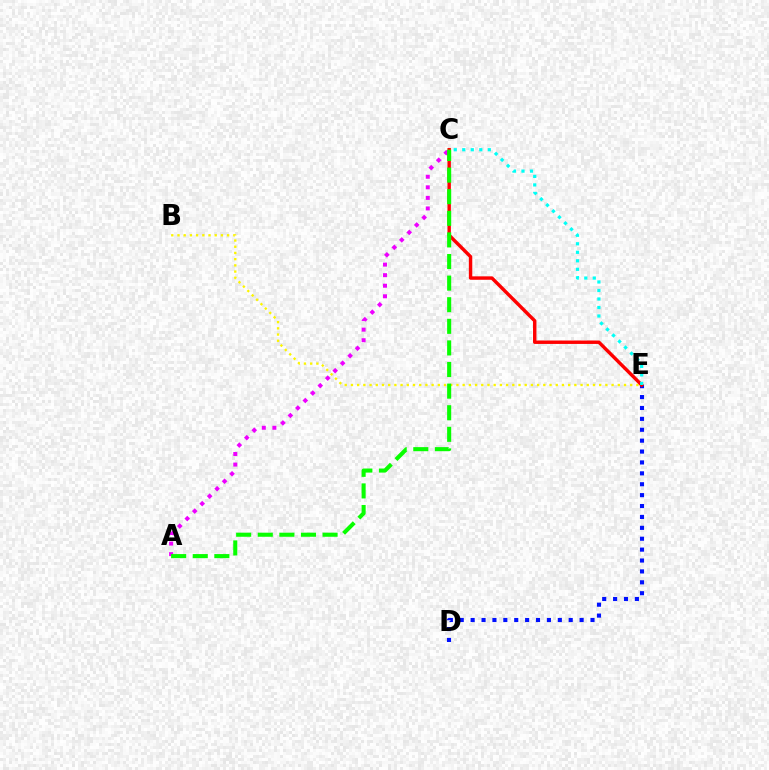{('B', 'E'): [{'color': '#fcf500', 'line_style': 'dotted', 'thickness': 1.69}], ('D', 'E'): [{'color': '#0010ff', 'line_style': 'dotted', 'thickness': 2.96}], ('C', 'E'): [{'color': '#ff0000', 'line_style': 'solid', 'thickness': 2.46}, {'color': '#00fff6', 'line_style': 'dotted', 'thickness': 2.31}], ('A', 'C'): [{'color': '#ee00ff', 'line_style': 'dotted', 'thickness': 2.87}, {'color': '#08ff00', 'line_style': 'dashed', 'thickness': 2.93}]}